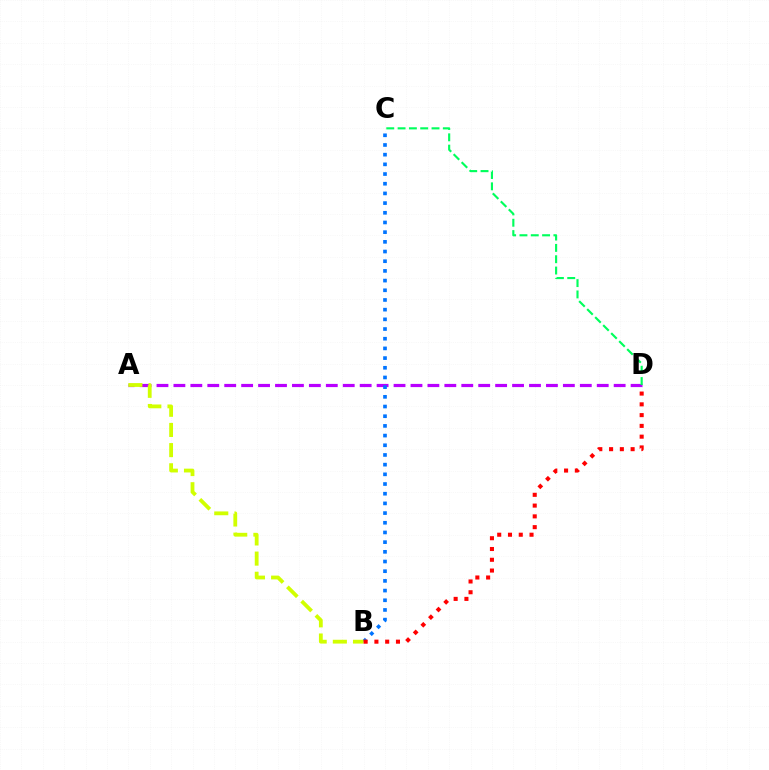{('A', 'D'): [{'color': '#b900ff', 'line_style': 'dashed', 'thickness': 2.3}], ('B', 'C'): [{'color': '#0074ff', 'line_style': 'dotted', 'thickness': 2.63}], ('A', 'B'): [{'color': '#d1ff00', 'line_style': 'dashed', 'thickness': 2.74}], ('B', 'D'): [{'color': '#ff0000', 'line_style': 'dotted', 'thickness': 2.93}], ('C', 'D'): [{'color': '#00ff5c', 'line_style': 'dashed', 'thickness': 1.54}]}